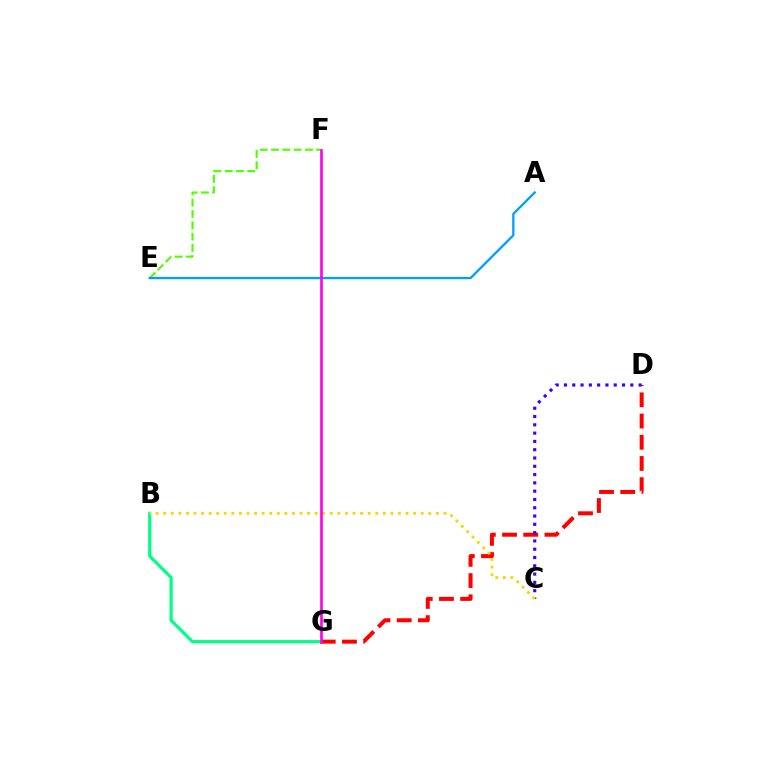{('B', 'G'): [{'color': '#00ff86', 'line_style': 'solid', 'thickness': 2.3}], ('D', 'G'): [{'color': '#ff0000', 'line_style': 'dashed', 'thickness': 2.88}], ('C', 'D'): [{'color': '#3700ff', 'line_style': 'dotted', 'thickness': 2.25}], ('E', 'F'): [{'color': '#4fff00', 'line_style': 'dashed', 'thickness': 1.53}], ('A', 'E'): [{'color': '#009eff', 'line_style': 'solid', 'thickness': 1.65}], ('B', 'C'): [{'color': '#ffd500', 'line_style': 'dotted', 'thickness': 2.06}], ('F', 'G'): [{'color': '#ff00ed', 'line_style': 'solid', 'thickness': 1.91}]}